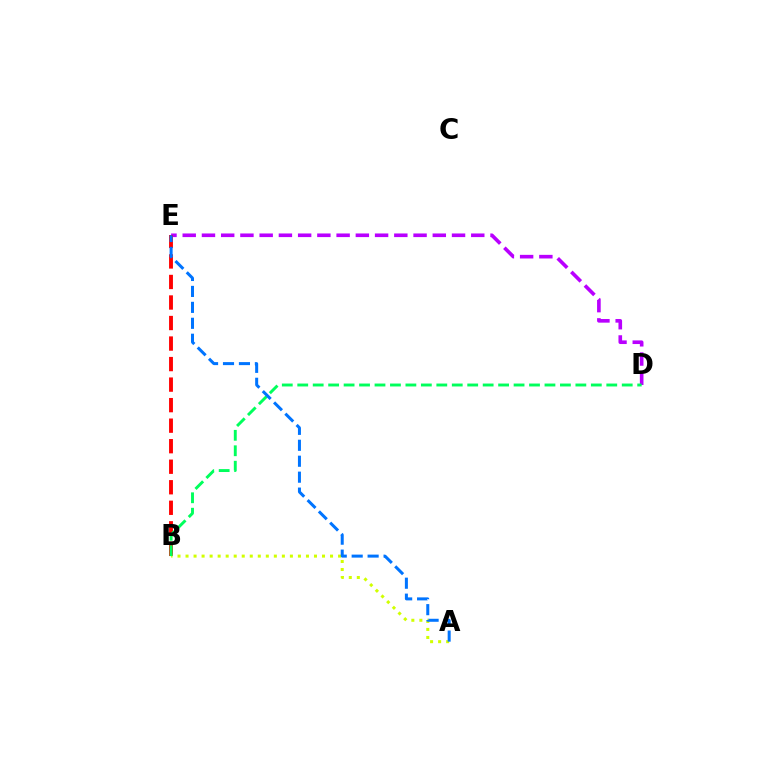{('D', 'E'): [{'color': '#b900ff', 'line_style': 'dashed', 'thickness': 2.61}], ('B', 'E'): [{'color': '#ff0000', 'line_style': 'dashed', 'thickness': 2.79}], ('A', 'B'): [{'color': '#d1ff00', 'line_style': 'dotted', 'thickness': 2.18}], ('B', 'D'): [{'color': '#00ff5c', 'line_style': 'dashed', 'thickness': 2.1}], ('A', 'E'): [{'color': '#0074ff', 'line_style': 'dashed', 'thickness': 2.17}]}